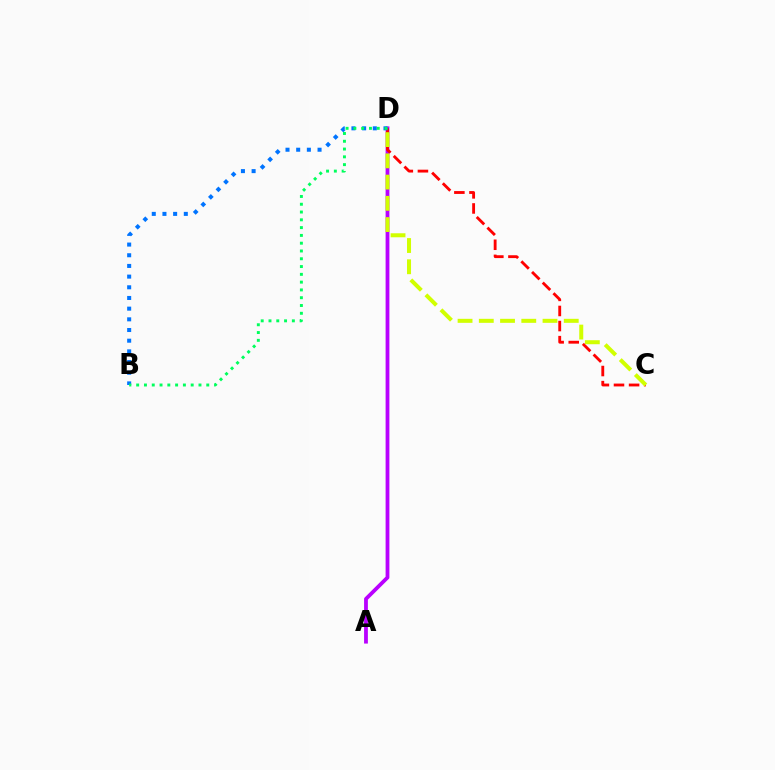{('A', 'D'): [{'color': '#b900ff', 'line_style': 'solid', 'thickness': 2.73}], ('C', 'D'): [{'color': '#ff0000', 'line_style': 'dashed', 'thickness': 2.05}, {'color': '#d1ff00', 'line_style': 'dashed', 'thickness': 2.89}], ('B', 'D'): [{'color': '#0074ff', 'line_style': 'dotted', 'thickness': 2.9}, {'color': '#00ff5c', 'line_style': 'dotted', 'thickness': 2.12}]}